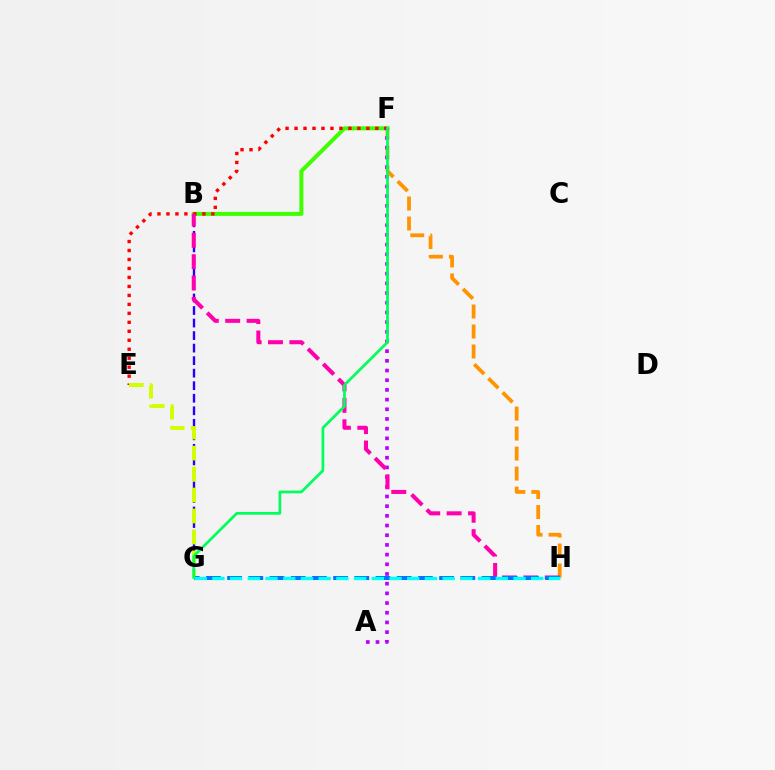{('B', 'F'): [{'color': '#3dff00', 'line_style': 'solid', 'thickness': 2.87}], ('F', 'H'): [{'color': '#ff9400', 'line_style': 'dashed', 'thickness': 2.72}], ('B', 'G'): [{'color': '#2500ff', 'line_style': 'dashed', 'thickness': 1.7}], ('E', 'F'): [{'color': '#ff0000', 'line_style': 'dotted', 'thickness': 2.44}], ('A', 'F'): [{'color': '#b900ff', 'line_style': 'dotted', 'thickness': 2.63}], ('E', 'G'): [{'color': '#d1ff00', 'line_style': 'dashed', 'thickness': 2.85}], ('B', 'H'): [{'color': '#ff00ac', 'line_style': 'dashed', 'thickness': 2.91}], ('G', 'H'): [{'color': '#0074ff', 'line_style': 'dashed', 'thickness': 2.88}, {'color': '#00fff6', 'line_style': 'dashed', 'thickness': 2.41}], ('F', 'G'): [{'color': '#00ff5c', 'line_style': 'solid', 'thickness': 1.96}]}